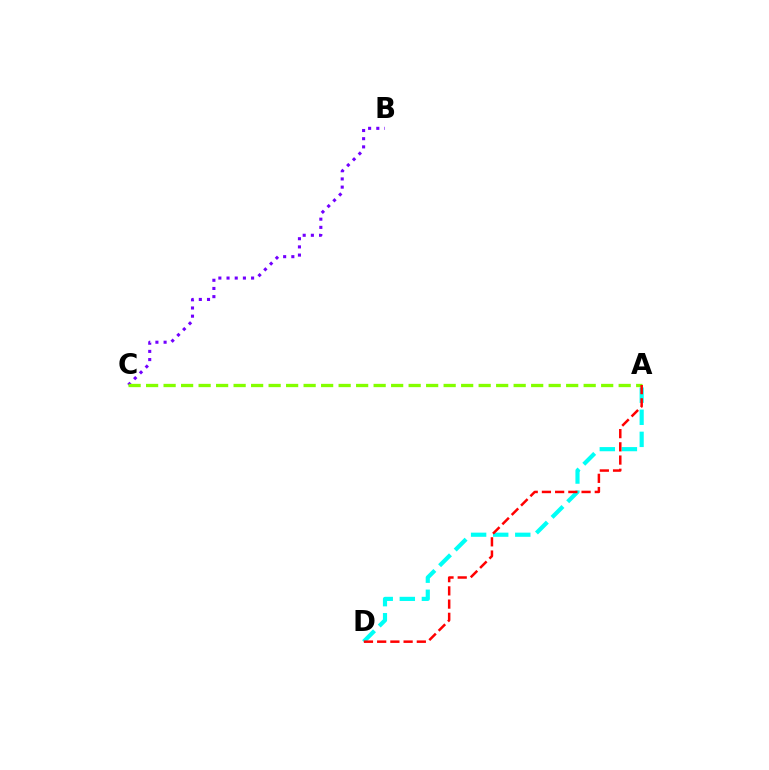{('B', 'C'): [{'color': '#7200ff', 'line_style': 'dotted', 'thickness': 2.22}], ('A', 'D'): [{'color': '#00fff6', 'line_style': 'dashed', 'thickness': 3.0}, {'color': '#ff0000', 'line_style': 'dashed', 'thickness': 1.8}], ('A', 'C'): [{'color': '#84ff00', 'line_style': 'dashed', 'thickness': 2.38}]}